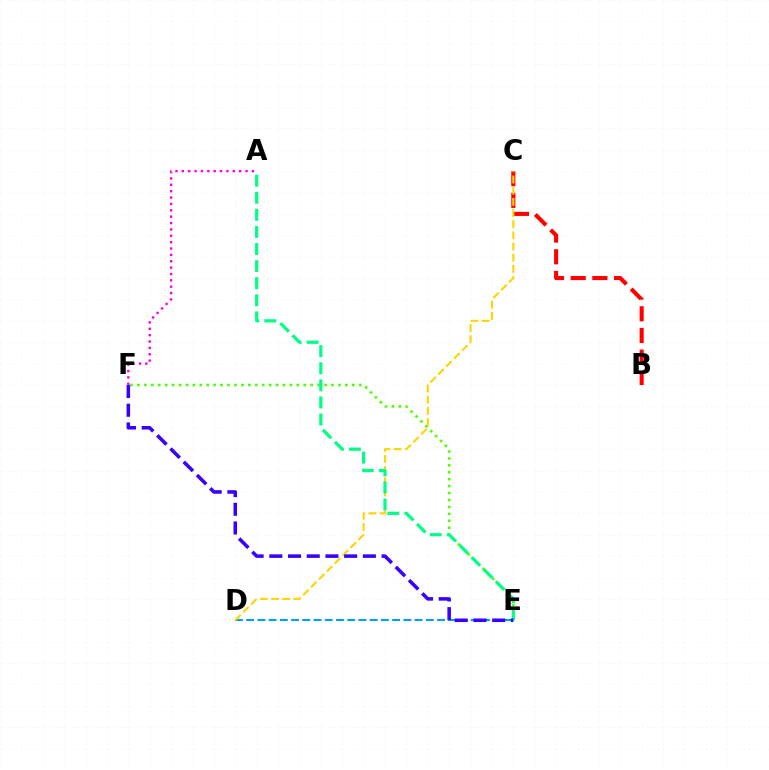{('A', 'F'): [{'color': '#ff00ed', 'line_style': 'dotted', 'thickness': 1.73}], ('E', 'F'): [{'color': '#4fff00', 'line_style': 'dotted', 'thickness': 1.88}, {'color': '#3700ff', 'line_style': 'dashed', 'thickness': 2.54}], ('B', 'C'): [{'color': '#ff0000', 'line_style': 'dashed', 'thickness': 2.94}], ('D', 'E'): [{'color': '#009eff', 'line_style': 'dashed', 'thickness': 1.53}], ('C', 'D'): [{'color': '#ffd500', 'line_style': 'dashed', 'thickness': 1.52}], ('A', 'E'): [{'color': '#00ff86', 'line_style': 'dashed', 'thickness': 2.32}]}